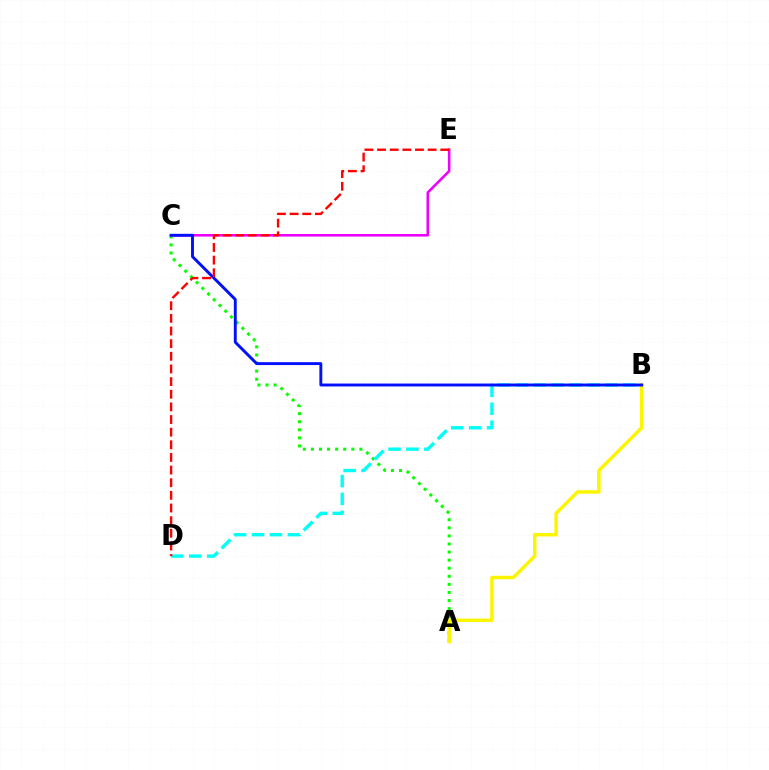{('A', 'C'): [{'color': '#08ff00', 'line_style': 'dotted', 'thickness': 2.2}], ('A', 'B'): [{'color': '#fcf500', 'line_style': 'solid', 'thickness': 2.49}], ('B', 'D'): [{'color': '#00fff6', 'line_style': 'dashed', 'thickness': 2.43}], ('C', 'E'): [{'color': '#ee00ff', 'line_style': 'solid', 'thickness': 1.85}], ('B', 'C'): [{'color': '#0010ff', 'line_style': 'solid', 'thickness': 2.09}], ('D', 'E'): [{'color': '#ff0000', 'line_style': 'dashed', 'thickness': 1.72}]}